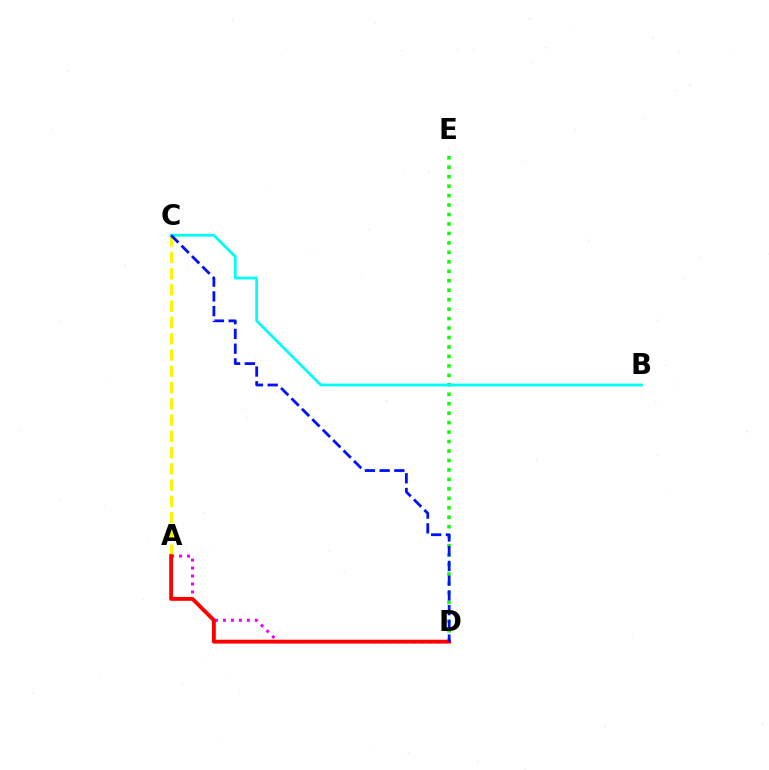{('A', 'D'): [{'color': '#ee00ff', 'line_style': 'dotted', 'thickness': 2.16}, {'color': '#ff0000', 'line_style': 'solid', 'thickness': 2.77}], ('D', 'E'): [{'color': '#08ff00', 'line_style': 'dotted', 'thickness': 2.57}], ('A', 'C'): [{'color': '#fcf500', 'line_style': 'dashed', 'thickness': 2.21}], ('B', 'C'): [{'color': '#00fff6', 'line_style': 'solid', 'thickness': 2.0}], ('C', 'D'): [{'color': '#0010ff', 'line_style': 'dashed', 'thickness': 2.0}]}